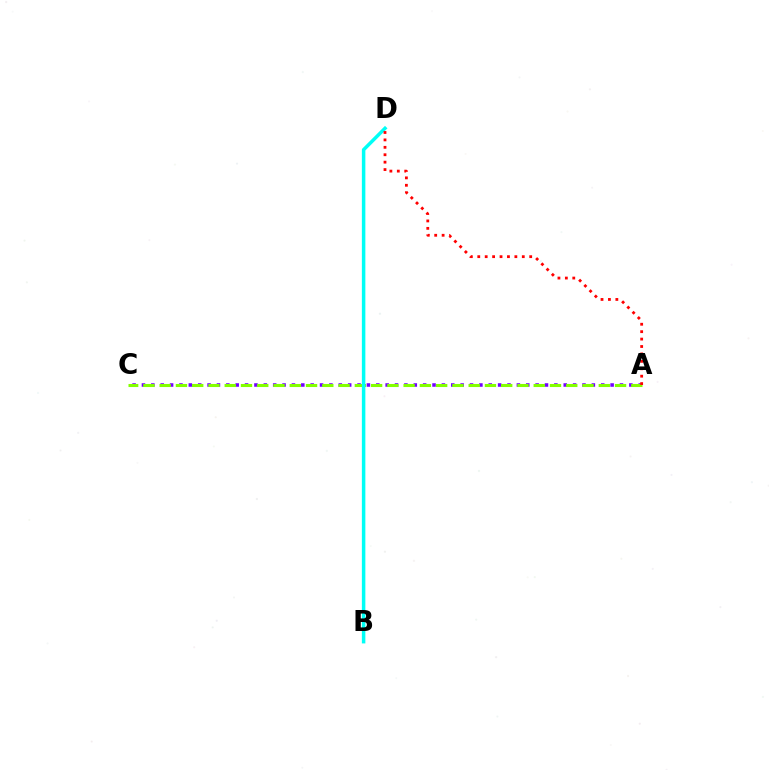{('A', 'C'): [{'color': '#7200ff', 'line_style': 'dotted', 'thickness': 2.55}, {'color': '#84ff00', 'line_style': 'dashed', 'thickness': 2.21}], ('B', 'D'): [{'color': '#00fff6', 'line_style': 'solid', 'thickness': 2.52}], ('A', 'D'): [{'color': '#ff0000', 'line_style': 'dotted', 'thickness': 2.02}]}